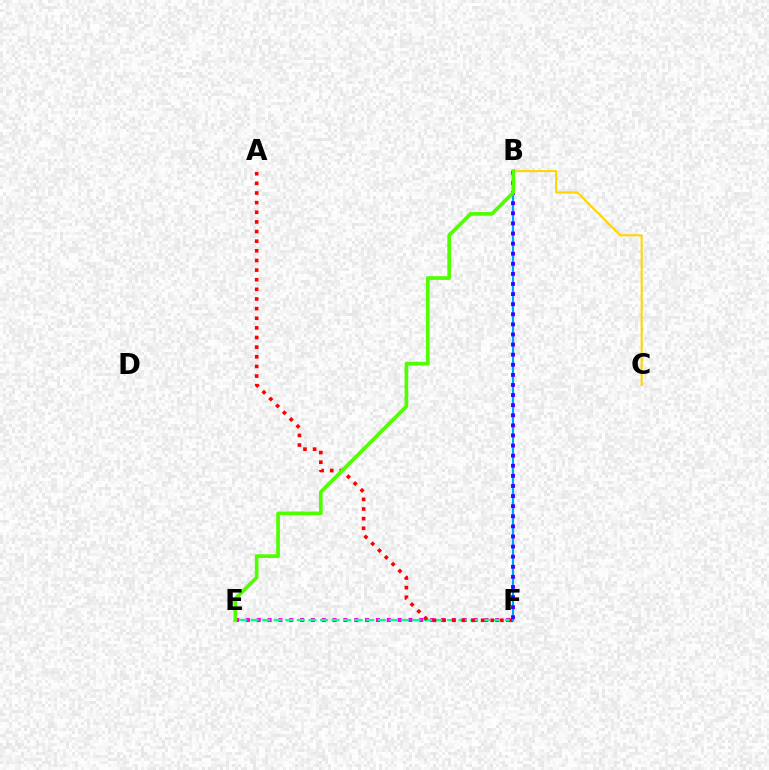{('E', 'F'): [{'color': '#ff00ed', 'line_style': 'dotted', 'thickness': 2.95}, {'color': '#00ff86', 'line_style': 'dashed', 'thickness': 1.57}], ('B', 'C'): [{'color': '#ffd500', 'line_style': 'solid', 'thickness': 1.5}], ('A', 'F'): [{'color': '#ff0000', 'line_style': 'dotted', 'thickness': 2.62}], ('B', 'F'): [{'color': '#009eff', 'line_style': 'solid', 'thickness': 1.55}, {'color': '#3700ff', 'line_style': 'dotted', 'thickness': 2.74}], ('B', 'E'): [{'color': '#4fff00', 'line_style': 'solid', 'thickness': 2.65}]}